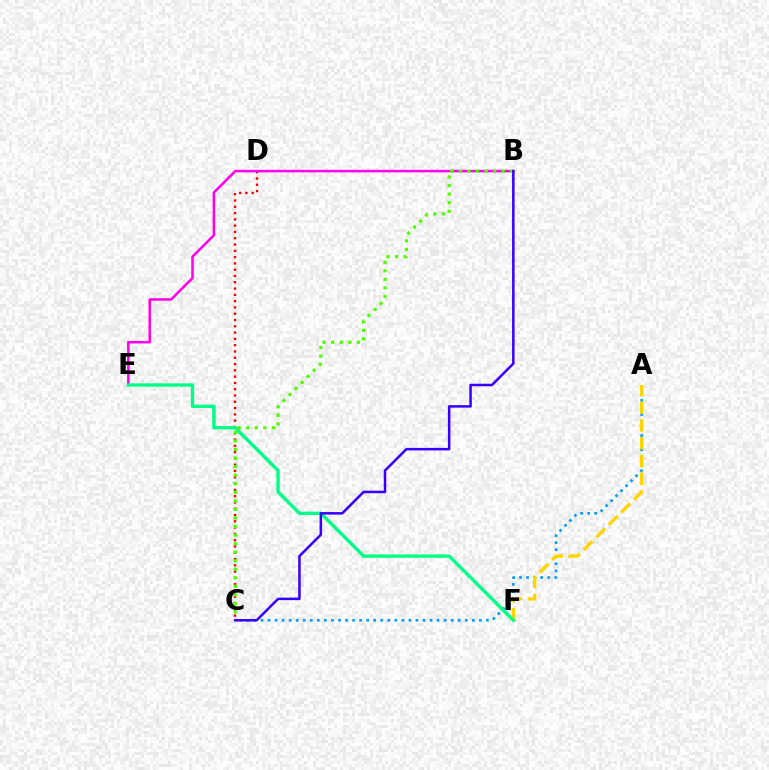{('A', 'C'): [{'color': '#009eff', 'line_style': 'dotted', 'thickness': 1.91}], ('A', 'F'): [{'color': '#ffd500', 'line_style': 'dashed', 'thickness': 2.42}], ('C', 'D'): [{'color': '#ff0000', 'line_style': 'dotted', 'thickness': 1.71}], ('B', 'E'): [{'color': '#ff00ed', 'line_style': 'solid', 'thickness': 1.81}], ('E', 'F'): [{'color': '#00ff86', 'line_style': 'solid', 'thickness': 2.41}], ('B', 'C'): [{'color': '#4fff00', 'line_style': 'dotted', 'thickness': 2.32}, {'color': '#3700ff', 'line_style': 'solid', 'thickness': 1.81}]}